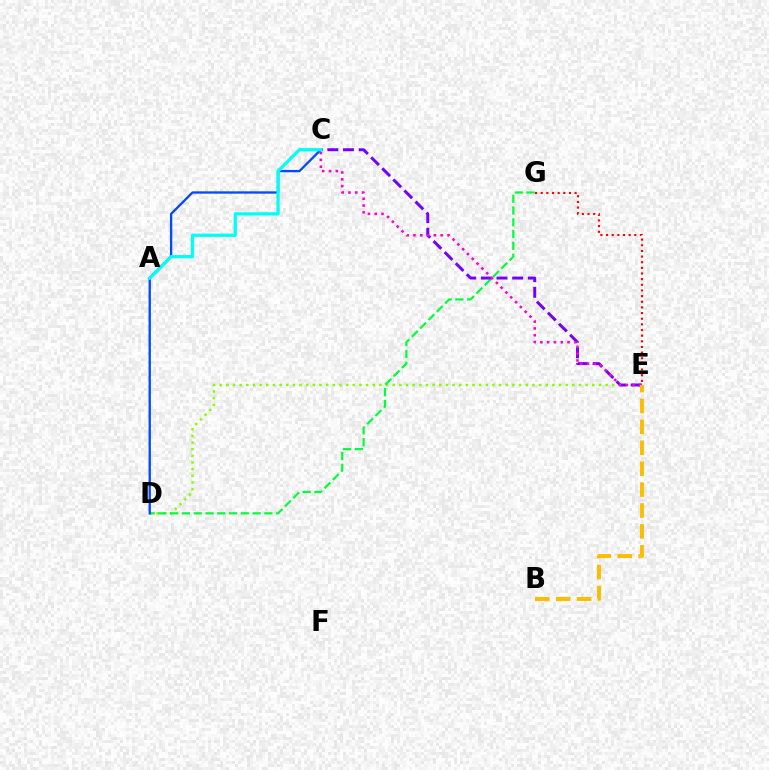{('D', 'E'): [{'color': '#84ff00', 'line_style': 'dotted', 'thickness': 1.81}], ('D', 'G'): [{'color': '#00ff39', 'line_style': 'dashed', 'thickness': 1.6}], ('C', 'E'): [{'color': '#7200ff', 'line_style': 'dashed', 'thickness': 2.13}, {'color': '#ff00cf', 'line_style': 'dotted', 'thickness': 1.85}], ('C', 'D'): [{'color': '#004bff', 'line_style': 'solid', 'thickness': 1.68}], ('E', 'G'): [{'color': '#ff0000', 'line_style': 'dotted', 'thickness': 1.54}], ('B', 'E'): [{'color': '#ffbd00', 'line_style': 'dashed', 'thickness': 2.84}], ('A', 'C'): [{'color': '#00fff6', 'line_style': 'solid', 'thickness': 2.34}]}